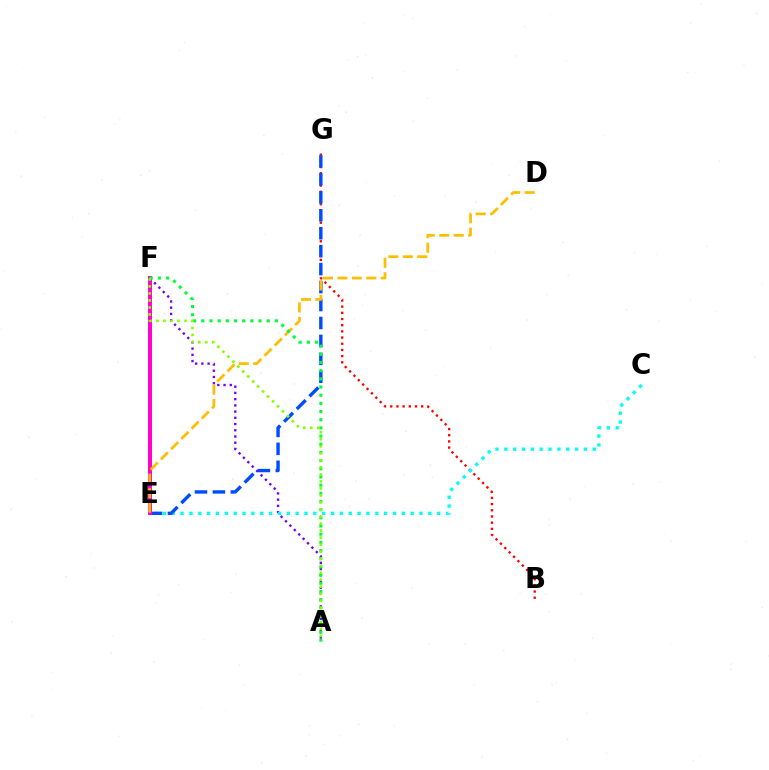{('A', 'F'): [{'color': '#7200ff', 'line_style': 'dotted', 'thickness': 1.69}, {'color': '#00ff39', 'line_style': 'dotted', 'thickness': 2.22}, {'color': '#84ff00', 'line_style': 'dotted', 'thickness': 1.91}], ('B', 'G'): [{'color': '#ff0000', 'line_style': 'dotted', 'thickness': 1.68}], ('C', 'E'): [{'color': '#00fff6', 'line_style': 'dotted', 'thickness': 2.4}], ('E', 'G'): [{'color': '#004bff', 'line_style': 'dashed', 'thickness': 2.44}], ('E', 'F'): [{'color': '#ff00cf', 'line_style': 'solid', 'thickness': 2.85}], ('D', 'E'): [{'color': '#ffbd00', 'line_style': 'dashed', 'thickness': 1.96}]}